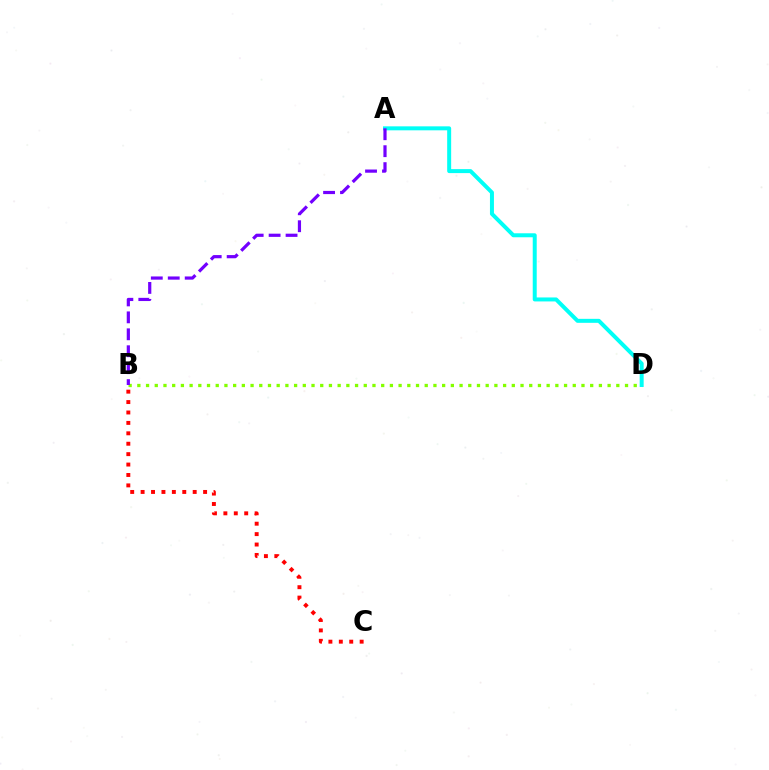{('B', 'D'): [{'color': '#84ff00', 'line_style': 'dotted', 'thickness': 2.37}], ('B', 'C'): [{'color': '#ff0000', 'line_style': 'dotted', 'thickness': 2.83}], ('A', 'D'): [{'color': '#00fff6', 'line_style': 'solid', 'thickness': 2.87}], ('A', 'B'): [{'color': '#7200ff', 'line_style': 'dashed', 'thickness': 2.3}]}